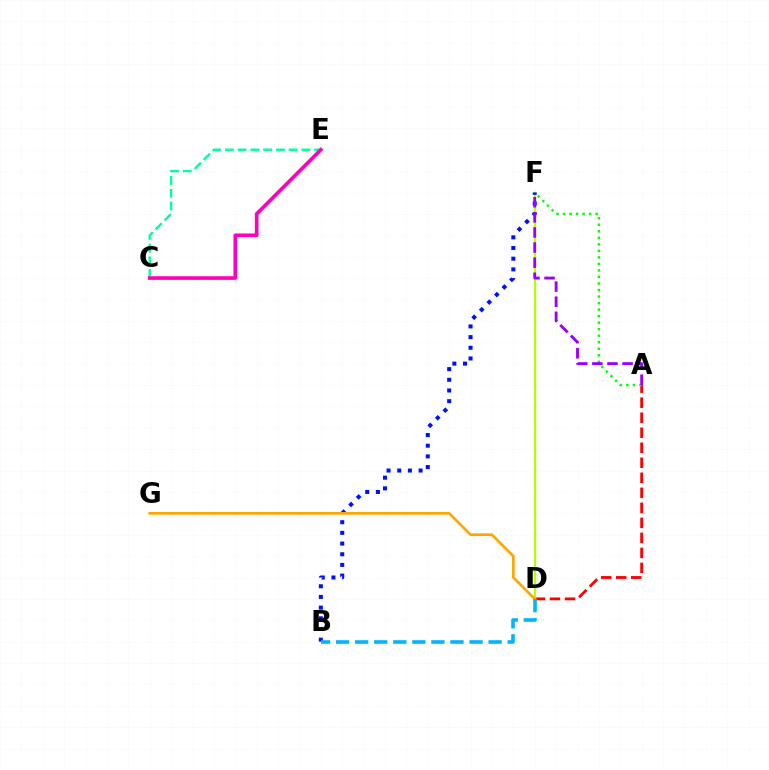{('A', 'D'): [{'color': '#ff0000', 'line_style': 'dashed', 'thickness': 2.04}], ('D', 'F'): [{'color': '#b3ff00', 'line_style': 'solid', 'thickness': 1.59}], ('A', 'F'): [{'color': '#08ff00', 'line_style': 'dotted', 'thickness': 1.77}, {'color': '#9b00ff', 'line_style': 'dashed', 'thickness': 2.05}], ('B', 'F'): [{'color': '#0010ff', 'line_style': 'dotted', 'thickness': 2.9}], ('D', 'G'): [{'color': '#ffa500', 'line_style': 'solid', 'thickness': 1.92}], ('C', 'E'): [{'color': '#00ff9d', 'line_style': 'dashed', 'thickness': 1.73}, {'color': '#ff00bd', 'line_style': 'solid', 'thickness': 2.63}], ('B', 'D'): [{'color': '#00b5ff', 'line_style': 'dashed', 'thickness': 2.59}]}